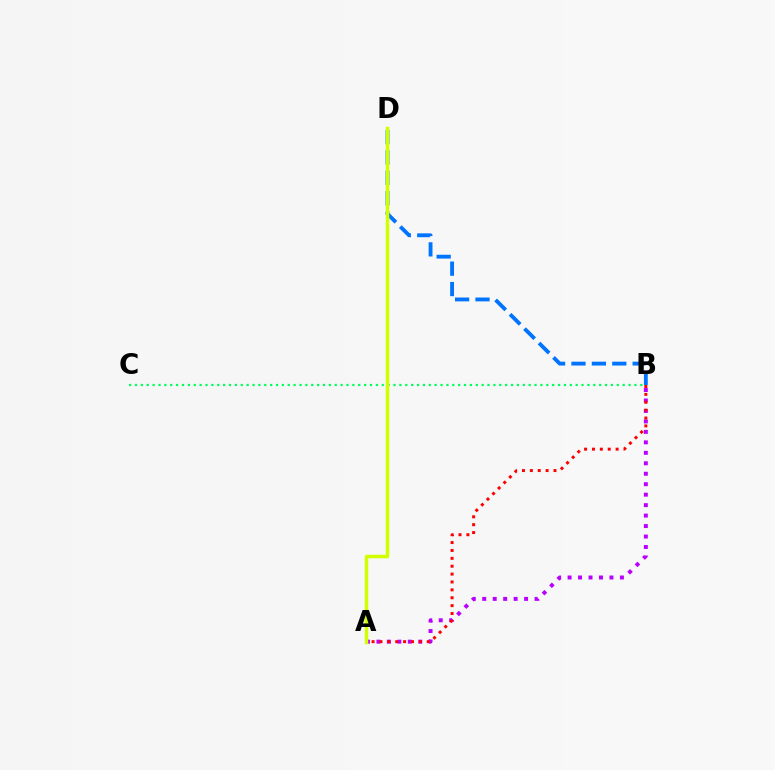{('A', 'B'): [{'color': '#b900ff', 'line_style': 'dotted', 'thickness': 2.84}, {'color': '#ff0000', 'line_style': 'dotted', 'thickness': 2.14}], ('B', 'C'): [{'color': '#00ff5c', 'line_style': 'dotted', 'thickness': 1.6}], ('B', 'D'): [{'color': '#0074ff', 'line_style': 'dashed', 'thickness': 2.77}], ('A', 'D'): [{'color': '#d1ff00', 'line_style': 'solid', 'thickness': 2.52}]}